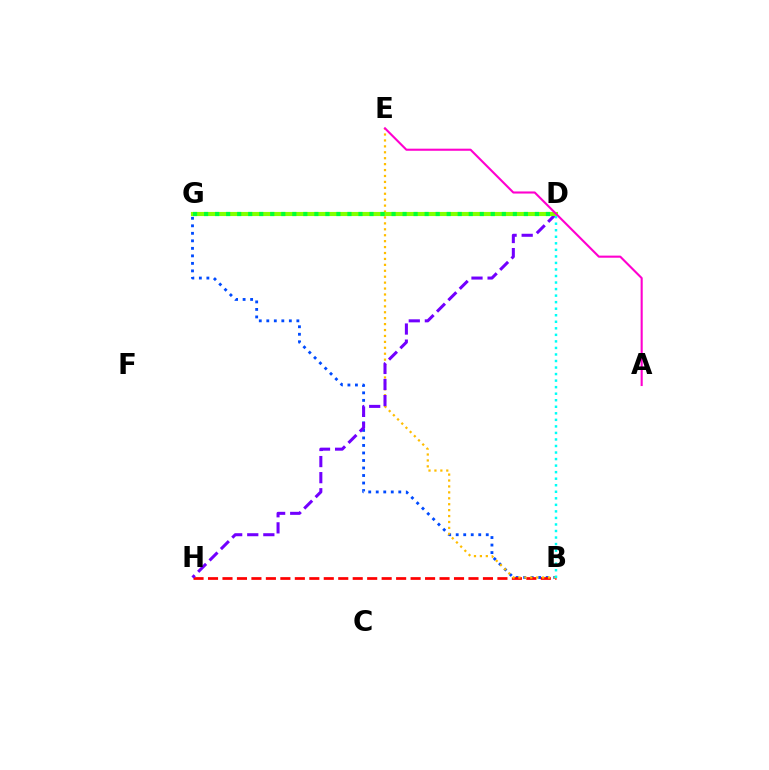{('B', 'G'): [{'color': '#004bff', 'line_style': 'dotted', 'thickness': 2.04}], ('B', 'H'): [{'color': '#ff0000', 'line_style': 'dashed', 'thickness': 1.97}], ('B', 'E'): [{'color': '#ffbd00', 'line_style': 'dotted', 'thickness': 1.61}], ('D', 'H'): [{'color': '#7200ff', 'line_style': 'dashed', 'thickness': 2.19}], ('D', 'G'): [{'color': '#84ff00', 'line_style': 'solid', 'thickness': 2.96}, {'color': '#00ff39', 'line_style': 'dotted', 'thickness': 3.0}], ('A', 'E'): [{'color': '#ff00cf', 'line_style': 'solid', 'thickness': 1.51}], ('B', 'D'): [{'color': '#00fff6', 'line_style': 'dotted', 'thickness': 1.78}]}